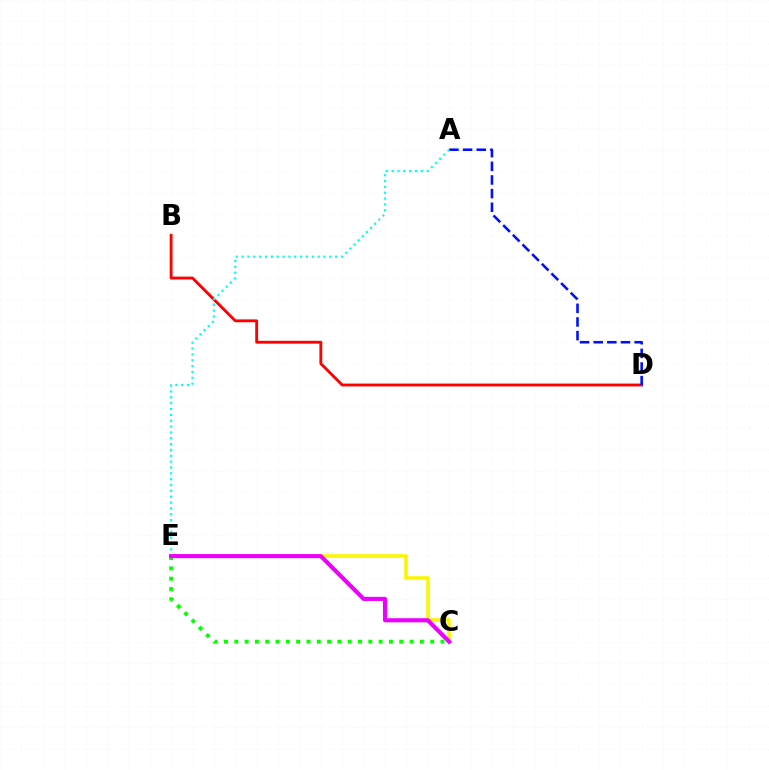{('B', 'D'): [{'color': '#ff0000', 'line_style': 'solid', 'thickness': 2.05}], ('A', 'D'): [{'color': '#0010ff', 'line_style': 'dashed', 'thickness': 1.85}], ('C', 'E'): [{'color': '#fcf500', 'line_style': 'solid', 'thickness': 2.56}, {'color': '#08ff00', 'line_style': 'dotted', 'thickness': 2.8}, {'color': '#ee00ff', 'line_style': 'solid', 'thickness': 2.96}], ('A', 'E'): [{'color': '#00fff6', 'line_style': 'dotted', 'thickness': 1.59}]}